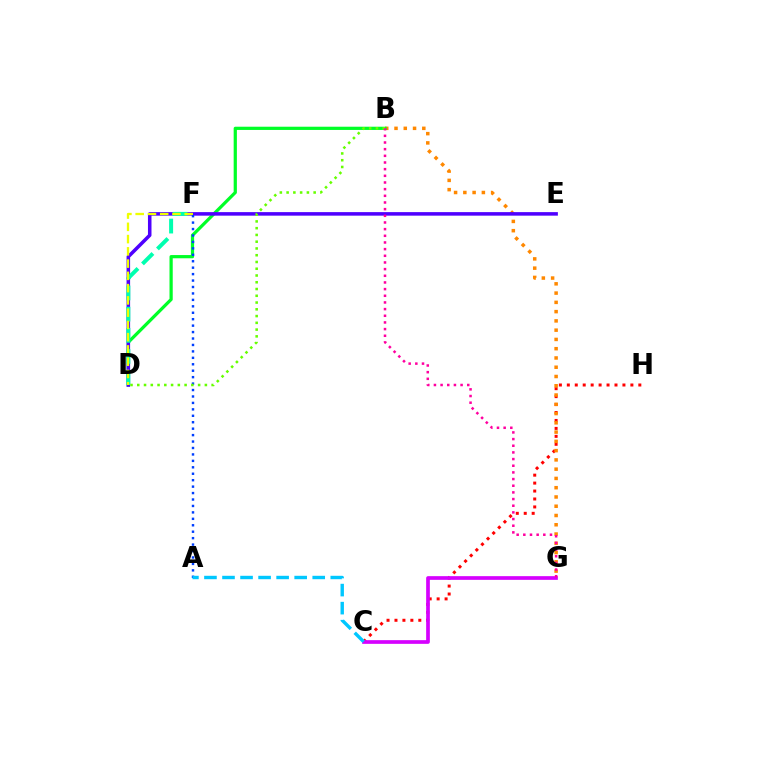{('C', 'H'): [{'color': '#ff0000', 'line_style': 'dotted', 'thickness': 2.16}], ('B', 'G'): [{'color': '#ff8800', 'line_style': 'dotted', 'thickness': 2.52}, {'color': '#ff00a0', 'line_style': 'dotted', 'thickness': 1.81}], ('B', 'D'): [{'color': '#00ff27', 'line_style': 'solid', 'thickness': 2.32}, {'color': '#66ff00', 'line_style': 'dotted', 'thickness': 1.84}], ('D', 'E'): [{'color': '#4f00ff', 'line_style': 'solid', 'thickness': 2.54}], ('D', 'F'): [{'color': '#00ffaf', 'line_style': 'dashed', 'thickness': 2.87}, {'color': '#eeff00', 'line_style': 'dashed', 'thickness': 1.67}], ('C', 'G'): [{'color': '#d600ff', 'line_style': 'solid', 'thickness': 2.66}], ('A', 'F'): [{'color': '#003fff', 'line_style': 'dotted', 'thickness': 1.75}], ('A', 'C'): [{'color': '#00c7ff', 'line_style': 'dashed', 'thickness': 2.45}]}